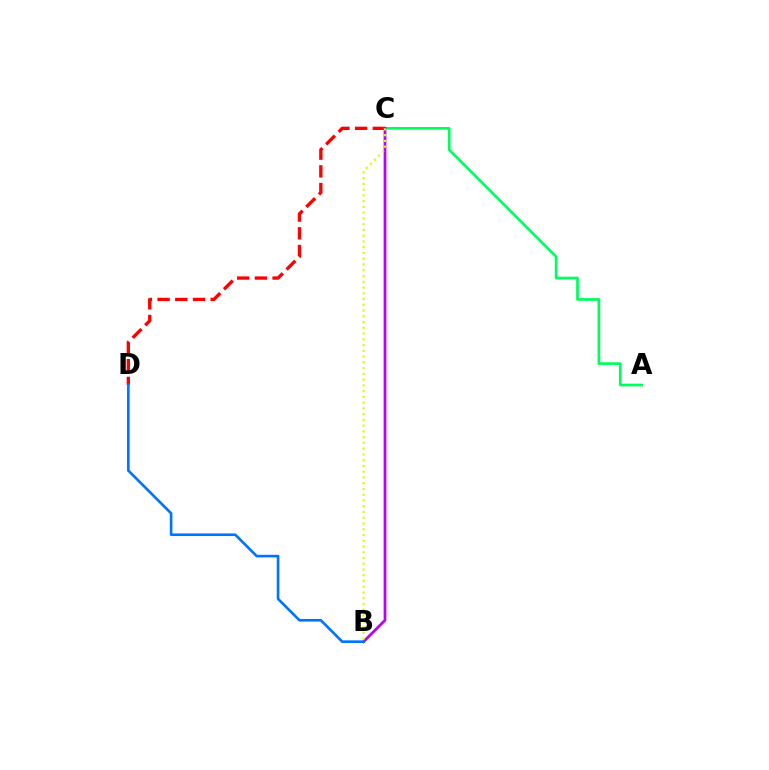{('C', 'D'): [{'color': '#ff0000', 'line_style': 'dashed', 'thickness': 2.4}], ('A', 'C'): [{'color': '#00ff5c', 'line_style': 'solid', 'thickness': 1.95}], ('B', 'C'): [{'color': '#b900ff', 'line_style': 'solid', 'thickness': 1.97}, {'color': '#d1ff00', 'line_style': 'dotted', 'thickness': 1.56}], ('B', 'D'): [{'color': '#0074ff', 'line_style': 'solid', 'thickness': 1.9}]}